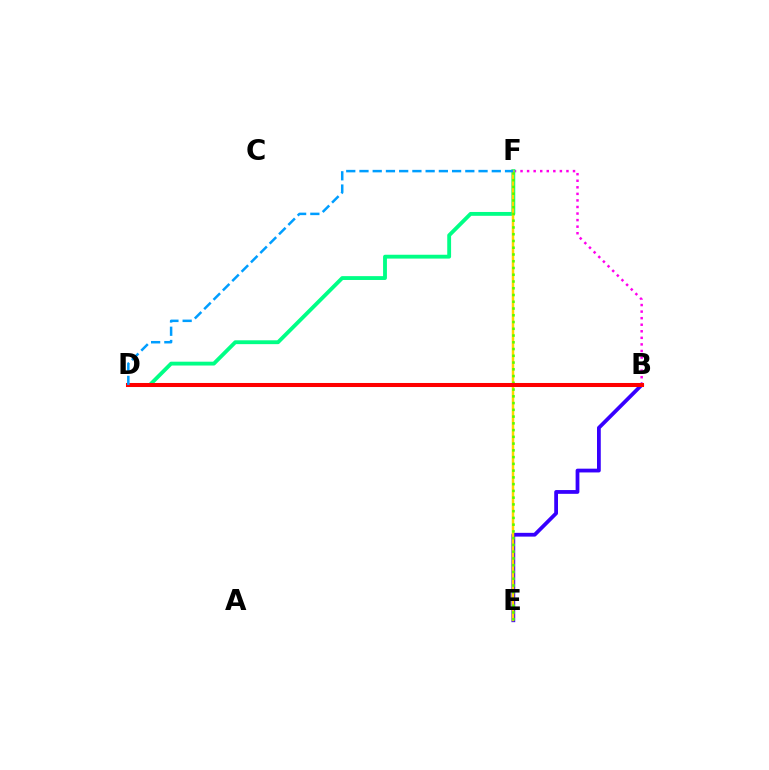{('B', 'F'): [{'color': '#ff00ed', 'line_style': 'dotted', 'thickness': 1.78}], ('D', 'F'): [{'color': '#00ff86', 'line_style': 'solid', 'thickness': 2.77}, {'color': '#009eff', 'line_style': 'dashed', 'thickness': 1.8}], ('B', 'E'): [{'color': '#3700ff', 'line_style': 'solid', 'thickness': 2.72}], ('E', 'F'): [{'color': '#ffd500', 'line_style': 'solid', 'thickness': 1.8}, {'color': '#4fff00', 'line_style': 'dotted', 'thickness': 1.84}], ('B', 'D'): [{'color': '#ff0000', 'line_style': 'solid', 'thickness': 2.91}]}